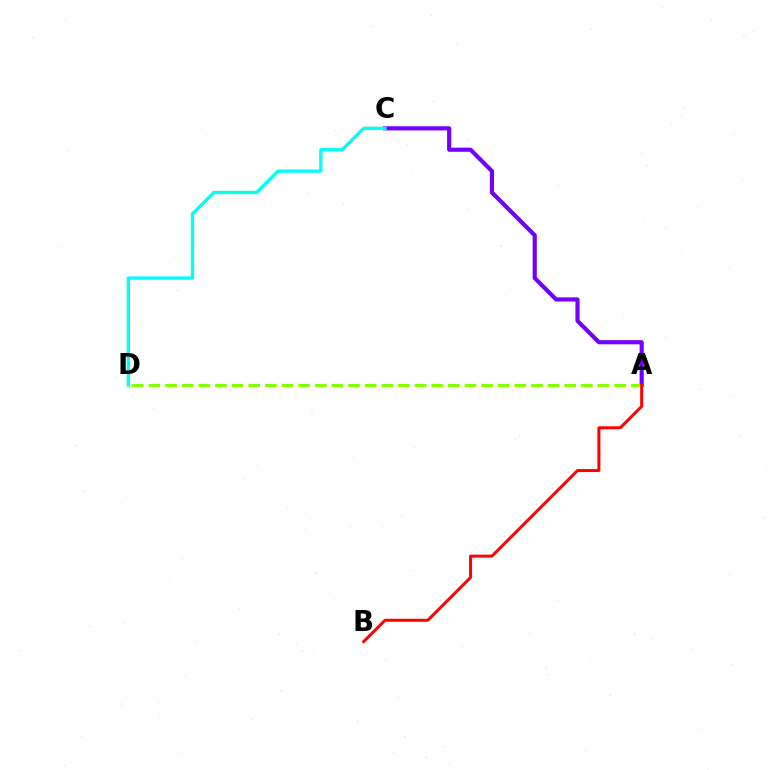{('A', 'C'): [{'color': '#7200ff', 'line_style': 'solid', 'thickness': 2.99}], ('A', 'D'): [{'color': '#84ff00', 'line_style': 'dashed', 'thickness': 2.26}], ('C', 'D'): [{'color': '#00fff6', 'line_style': 'solid', 'thickness': 2.38}], ('A', 'B'): [{'color': '#ff0000', 'line_style': 'solid', 'thickness': 2.16}]}